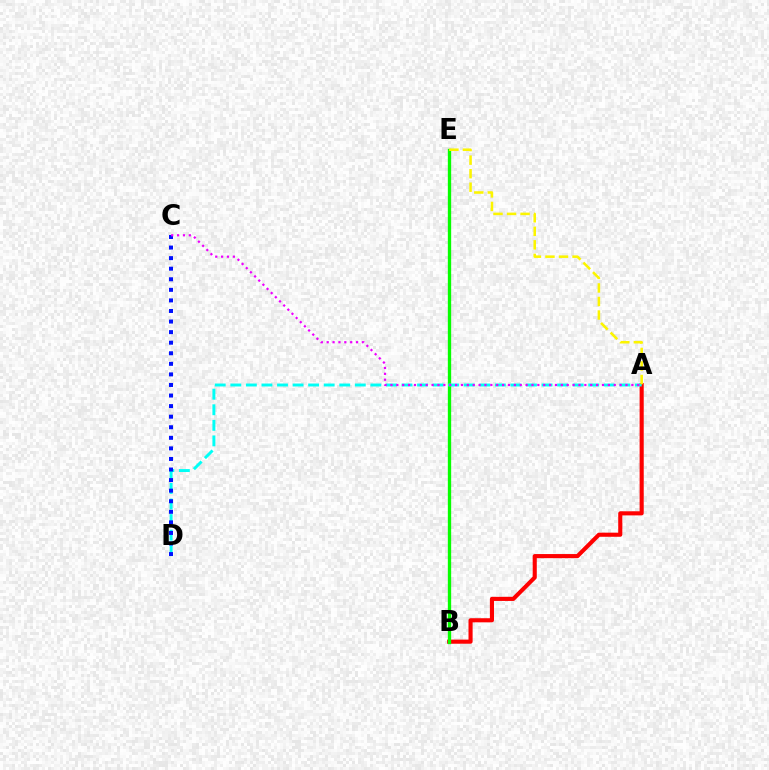{('A', 'B'): [{'color': '#ff0000', 'line_style': 'solid', 'thickness': 2.96}], ('B', 'E'): [{'color': '#08ff00', 'line_style': 'solid', 'thickness': 2.4}], ('A', 'D'): [{'color': '#00fff6', 'line_style': 'dashed', 'thickness': 2.11}], ('A', 'E'): [{'color': '#fcf500', 'line_style': 'dashed', 'thickness': 1.84}], ('C', 'D'): [{'color': '#0010ff', 'line_style': 'dotted', 'thickness': 2.87}], ('A', 'C'): [{'color': '#ee00ff', 'line_style': 'dotted', 'thickness': 1.6}]}